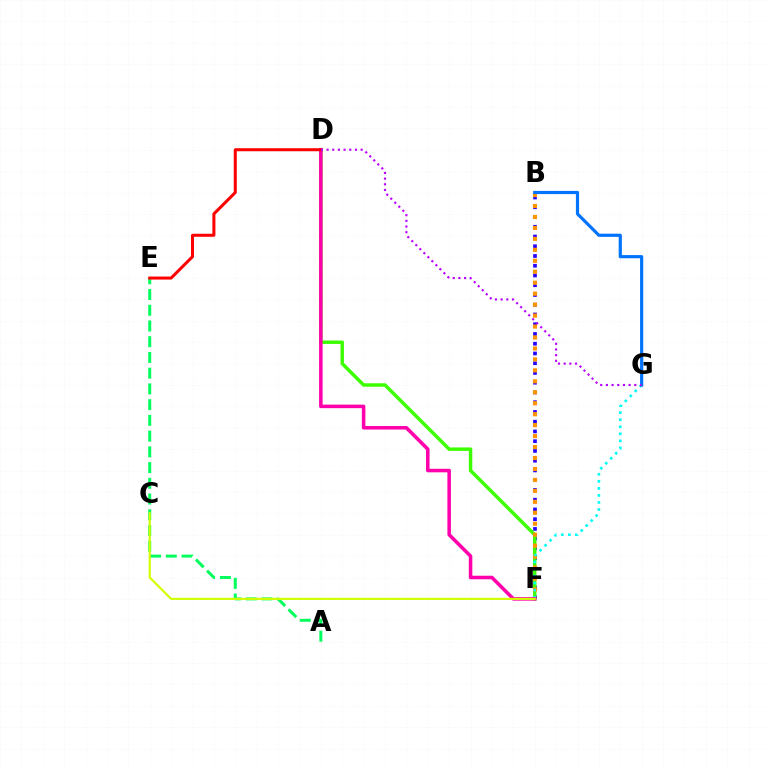{('B', 'F'): [{'color': '#2500ff', 'line_style': 'dotted', 'thickness': 2.65}, {'color': '#ff9400', 'line_style': 'dotted', 'thickness': 2.98}], ('D', 'F'): [{'color': '#3dff00', 'line_style': 'solid', 'thickness': 2.5}, {'color': '#ff00ac', 'line_style': 'solid', 'thickness': 2.54}], ('F', 'G'): [{'color': '#00fff6', 'line_style': 'dotted', 'thickness': 1.91}], ('A', 'E'): [{'color': '#00ff5c', 'line_style': 'dashed', 'thickness': 2.14}], ('B', 'G'): [{'color': '#0074ff', 'line_style': 'solid', 'thickness': 2.29}], ('C', 'F'): [{'color': '#d1ff00', 'line_style': 'solid', 'thickness': 1.54}], ('D', 'E'): [{'color': '#ff0000', 'line_style': 'solid', 'thickness': 2.18}], ('D', 'G'): [{'color': '#b900ff', 'line_style': 'dotted', 'thickness': 1.54}]}